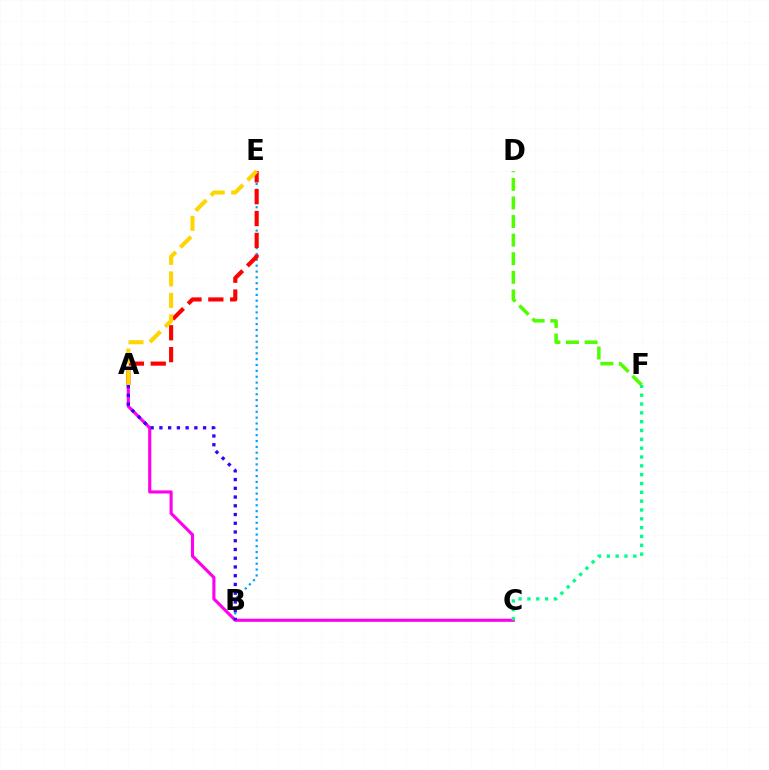{('A', 'C'): [{'color': '#ff00ed', 'line_style': 'solid', 'thickness': 2.25}], ('B', 'E'): [{'color': '#009eff', 'line_style': 'dotted', 'thickness': 1.59}], ('A', 'B'): [{'color': '#3700ff', 'line_style': 'dotted', 'thickness': 2.37}], ('D', 'F'): [{'color': '#4fff00', 'line_style': 'dashed', 'thickness': 2.53}], ('A', 'E'): [{'color': '#ff0000', 'line_style': 'dashed', 'thickness': 2.97}, {'color': '#ffd500', 'line_style': 'dashed', 'thickness': 2.92}], ('C', 'F'): [{'color': '#00ff86', 'line_style': 'dotted', 'thickness': 2.4}]}